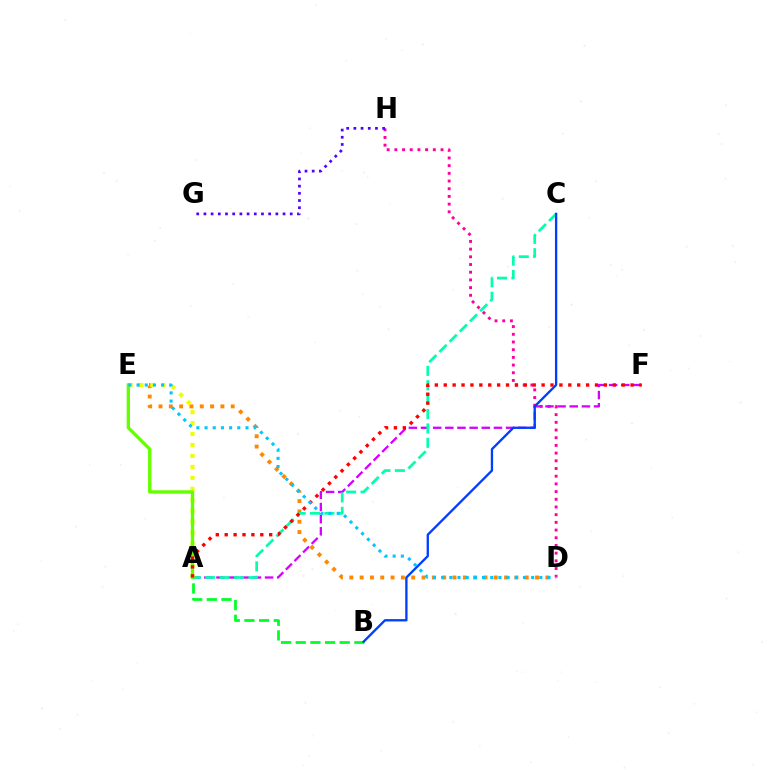{('D', 'H'): [{'color': '#ff00a0', 'line_style': 'dotted', 'thickness': 2.09}], ('A', 'F'): [{'color': '#d600ff', 'line_style': 'dashed', 'thickness': 1.65}, {'color': '#ff0000', 'line_style': 'dotted', 'thickness': 2.42}], ('D', 'E'): [{'color': '#ff8800', 'line_style': 'dotted', 'thickness': 2.8}, {'color': '#00c7ff', 'line_style': 'dotted', 'thickness': 2.22}], ('A', 'C'): [{'color': '#00ffaf', 'line_style': 'dashed', 'thickness': 1.95}], ('A', 'E'): [{'color': '#eeff00', 'line_style': 'dotted', 'thickness': 2.98}, {'color': '#66ff00', 'line_style': 'solid', 'thickness': 2.41}], ('G', 'H'): [{'color': '#4f00ff', 'line_style': 'dotted', 'thickness': 1.95}], ('A', 'B'): [{'color': '#00ff27', 'line_style': 'dashed', 'thickness': 1.99}], ('B', 'C'): [{'color': '#003fff', 'line_style': 'solid', 'thickness': 1.68}]}